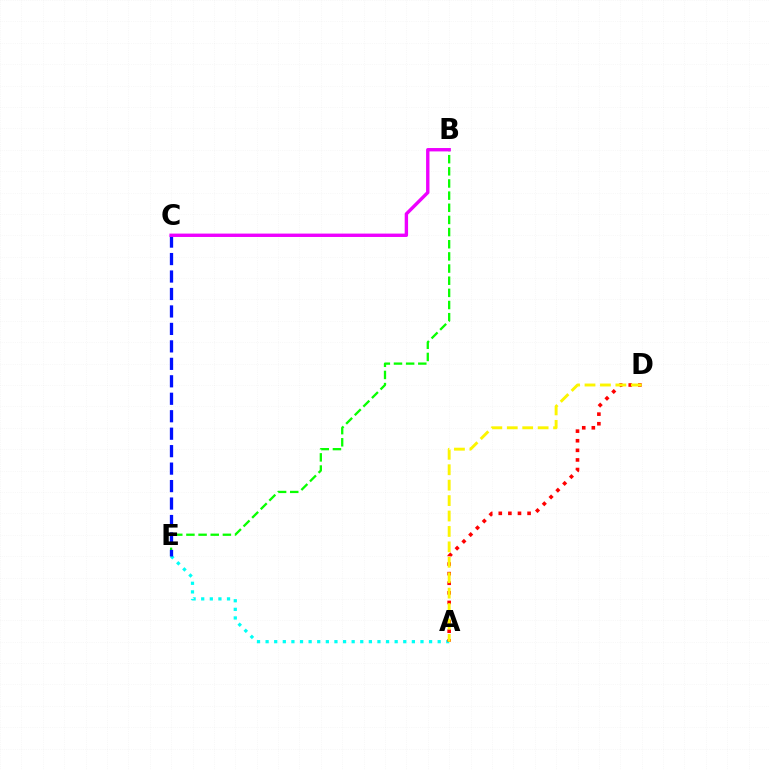{('A', 'E'): [{'color': '#00fff6', 'line_style': 'dotted', 'thickness': 2.34}], ('A', 'D'): [{'color': '#ff0000', 'line_style': 'dotted', 'thickness': 2.61}, {'color': '#fcf500', 'line_style': 'dashed', 'thickness': 2.1}], ('B', 'E'): [{'color': '#08ff00', 'line_style': 'dashed', 'thickness': 1.65}], ('C', 'E'): [{'color': '#0010ff', 'line_style': 'dashed', 'thickness': 2.37}], ('B', 'C'): [{'color': '#ee00ff', 'line_style': 'solid', 'thickness': 2.44}]}